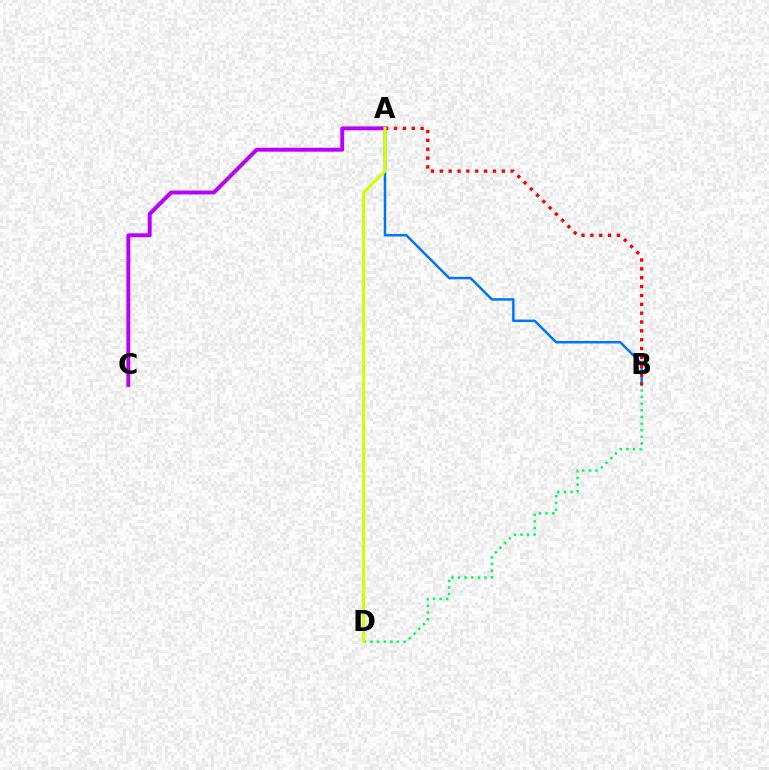{('A', 'B'): [{'color': '#0074ff', 'line_style': 'solid', 'thickness': 1.79}, {'color': '#ff0000', 'line_style': 'dotted', 'thickness': 2.41}], ('A', 'C'): [{'color': '#b900ff', 'line_style': 'solid', 'thickness': 2.82}], ('B', 'D'): [{'color': '#00ff5c', 'line_style': 'dotted', 'thickness': 1.8}], ('A', 'D'): [{'color': '#d1ff00', 'line_style': 'solid', 'thickness': 2.19}]}